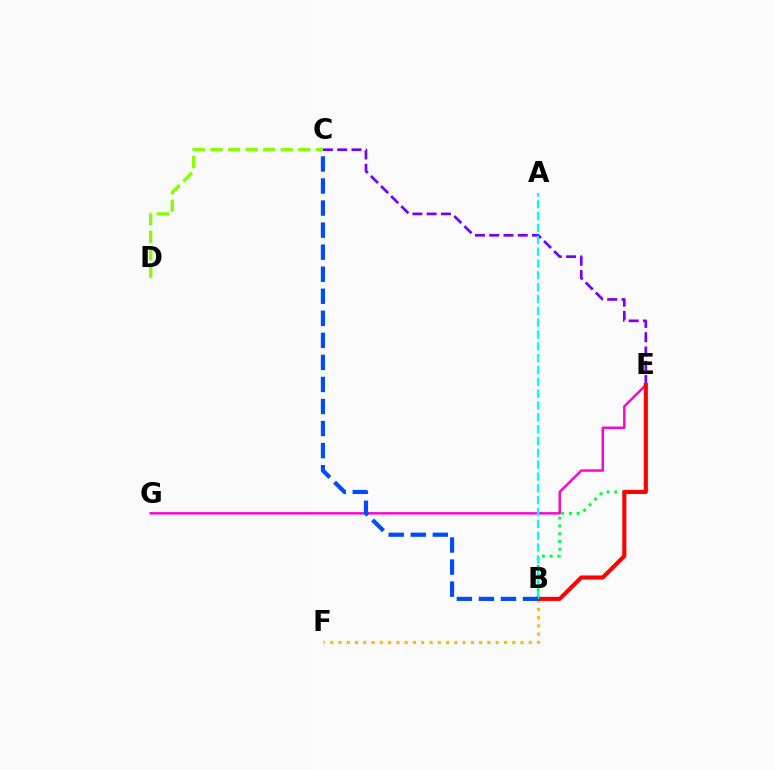{('E', 'G'): [{'color': '#ff00cf', 'line_style': 'solid', 'thickness': 1.76}], ('B', 'E'): [{'color': '#00ff39', 'line_style': 'dotted', 'thickness': 2.11}, {'color': '#ff0000', 'line_style': 'solid', 'thickness': 2.95}], ('B', 'F'): [{'color': '#ffbd00', 'line_style': 'dotted', 'thickness': 2.25}], ('C', 'E'): [{'color': '#7200ff', 'line_style': 'dashed', 'thickness': 1.94}], ('C', 'D'): [{'color': '#84ff00', 'line_style': 'dashed', 'thickness': 2.38}], ('A', 'B'): [{'color': '#00fff6', 'line_style': 'dashed', 'thickness': 1.61}], ('B', 'C'): [{'color': '#004bff', 'line_style': 'dashed', 'thickness': 3.0}]}